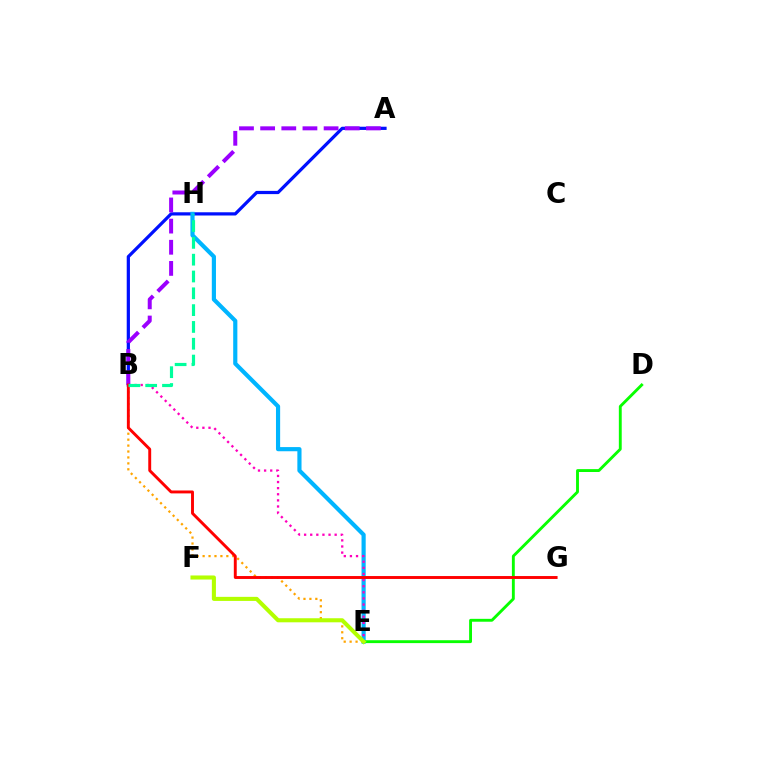{('A', 'B'): [{'color': '#0010ff', 'line_style': 'solid', 'thickness': 2.32}, {'color': '#9b00ff', 'line_style': 'dashed', 'thickness': 2.87}], ('E', 'H'): [{'color': '#00b5ff', 'line_style': 'solid', 'thickness': 3.0}], ('B', 'E'): [{'color': '#ff00bd', 'line_style': 'dotted', 'thickness': 1.66}, {'color': '#ffa500', 'line_style': 'dotted', 'thickness': 1.61}], ('D', 'E'): [{'color': '#08ff00', 'line_style': 'solid', 'thickness': 2.07}], ('E', 'F'): [{'color': '#b3ff00', 'line_style': 'solid', 'thickness': 2.93}], ('B', 'G'): [{'color': '#ff0000', 'line_style': 'solid', 'thickness': 2.1}], ('B', 'H'): [{'color': '#00ff9d', 'line_style': 'dashed', 'thickness': 2.28}]}